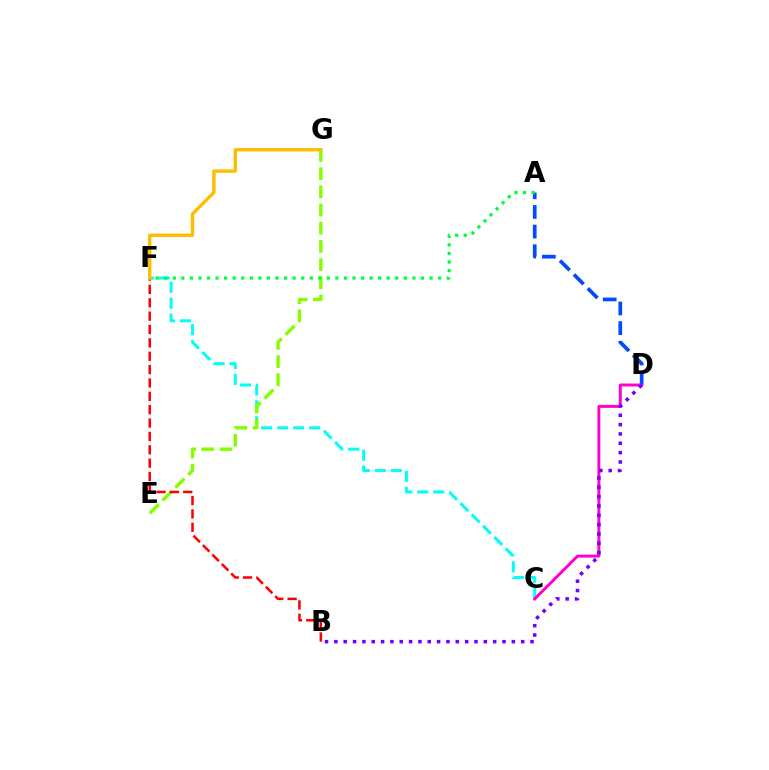{('C', 'F'): [{'color': '#00fff6', 'line_style': 'dashed', 'thickness': 2.17}], ('E', 'G'): [{'color': '#84ff00', 'line_style': 'dashed', 'thickness': 2.47}], ('A', 'D'): [{'color': '#004bff', 'line_style': 'dashed', 'thickness': 2.67}], ('C', 'D'): [{'color': '#ff00cf', 'line_style': 'solid', 'thickness': 2.12}], ('B', 'F'): [{'color': '#ff0000', 'line_style': 'dashed', 'thickness': 1.82}], ('B', 'D'): [{'color': '#7200ff', 'line_style': 'dotted', 'thickness': 2.54}], ('A', 'F'): [{'color': '#00ff39', 'line_style': 'dotted', 'thickness': 2.33}], ('F', 'G'): [{'color': '#ffbd00', 'line_style': 'solid', 'thickness': 2.43}]}